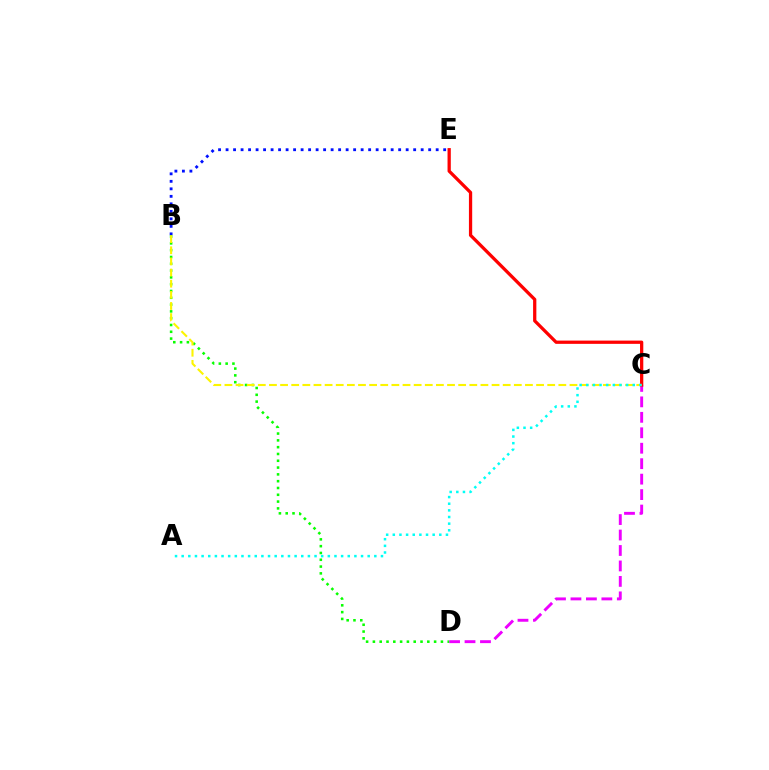{('C', 'D'): [{'color': '#ee00ff', 'line_style': 'dashed', 'thickness': 2.1}], ('C', 'E'): [{'color': '#ff0000', 'line_style': 'solid', 'thickness': 2.35}], ('B', 'E'): [{'color': '#0010ff', 'line_style': 'dotted', 'thickness': 2.04}], ('B', 'D'): [{'color': '#08ff00', 'line_style': 'dotted', 'thickness': 1.85}], ('B', 'C'): [{'color': '#fcf500', 'line_style': 'dashed', 'thickness': 1.51}], ('A', 'C'): [{'color': '#00fff6', 'line_style': 'dotted', 'thickness': 1.81}]}